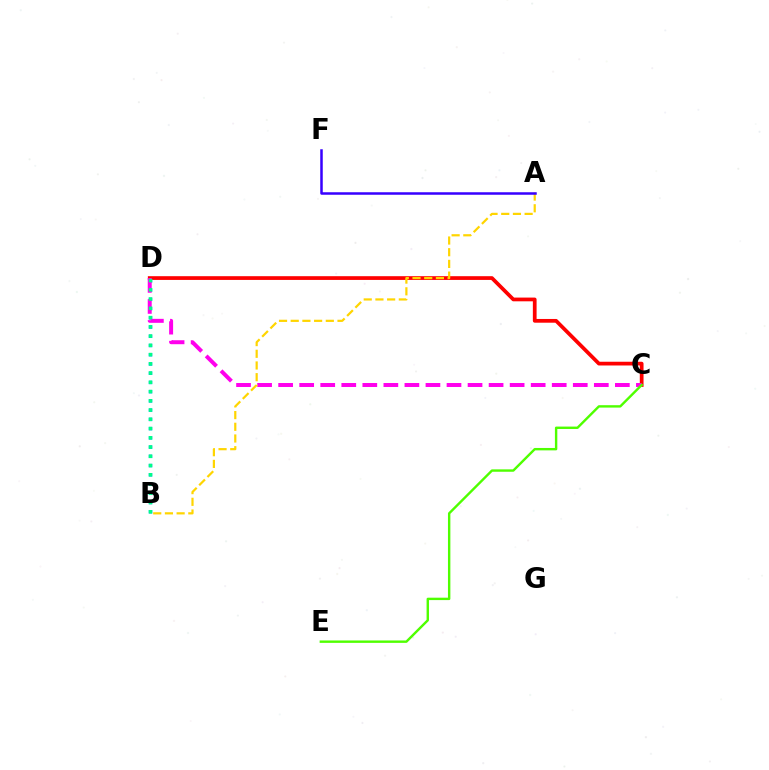{('C', 'D'): [{'color': '#ff0000', 'line_style': 'solid', 'thickness': 2.69}, {'color': '#ff00ed', 'line_style': 'dashed', 'thickness': 2.86}], ('B', 'D'): [{'color': '#009eff', 'line_style': 'dotted', 'thickness': 2.51}, {'color': '#00ff86', 'line_style': 'dotted', 'thickness': 2.51}], ('C', 'E'): [{'color': '#4fff00', 'line_style': 'solid', 'thickness': 1.73}], ('A', 'B'): [{'color': '#ffd500', 'line_style': 'dashed', 'thickness': 1.59}], ('A', 'F'): [{'color': '#3700ff', 'line_style': 'solid', 'thickness': 1.8}]}